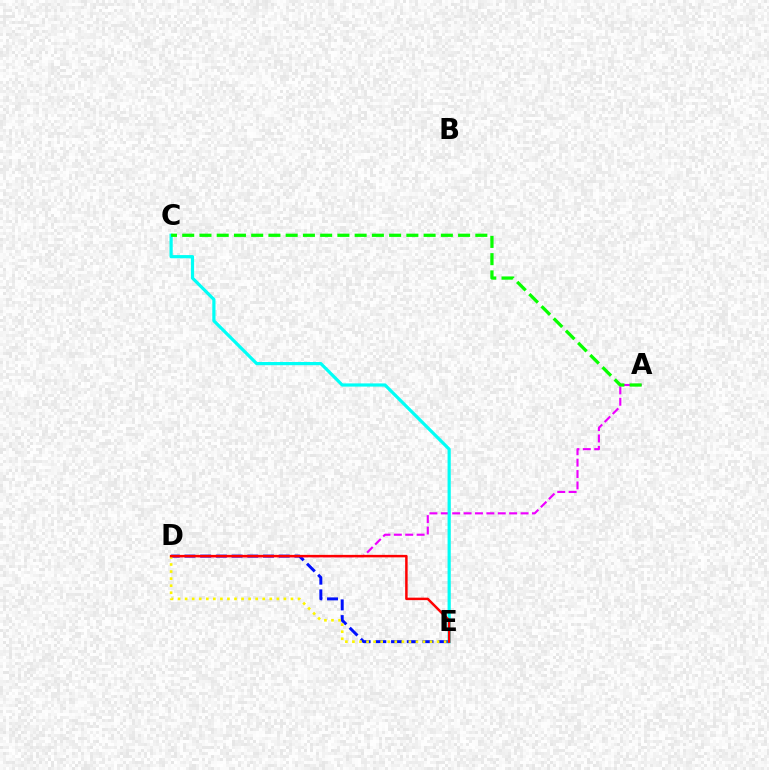{('D', 'E'): [{'color': '#0010ff', 'line_style': 'dashed', 'thickness': 2.13}, {'color': '#fcf500', 'line_style': 'dotted', 'thickness': 1.92}, {'color': '#ff0000', 'line_style': 'solid', 'thickness': 1.79}], ('A', 'D'): [{'color': '#ee00ff', 'line_style': 'dashed', 'thickness': 1.55}], ('C', 'E'): [{'color': '#00fff6', 'line_style': 'solid', 'thickness': 2.3}], ('A', 'C'): [{'color': '#08ff00', 'line_style': 'dashed', 'thickness': 2.34}]}